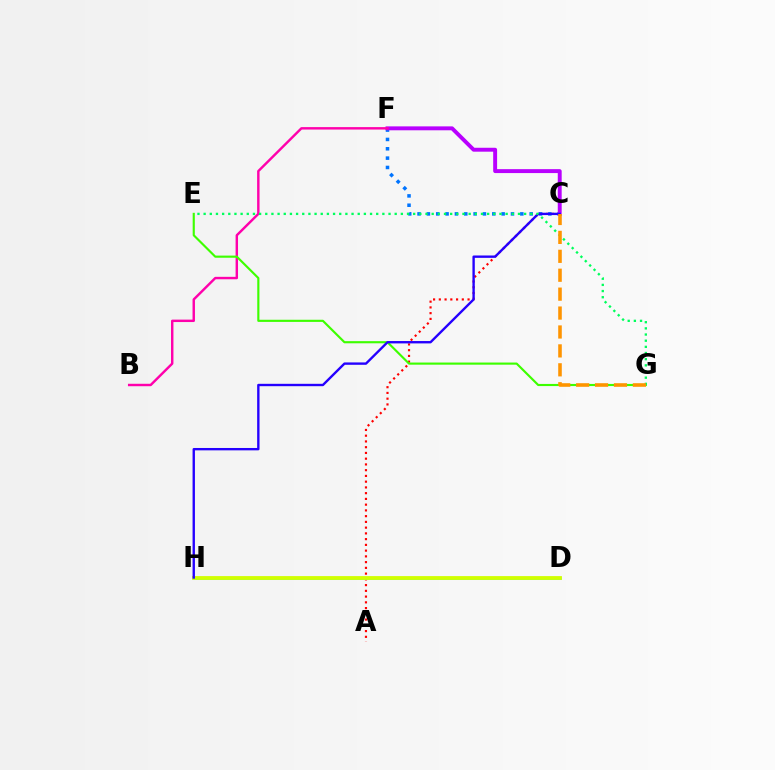{('A', 'C'): [{'color': '#ff0000', 'line_style': 'dotted', 'thickness': 1.56}], ('C', 'F'): [{'color': '#0074ff', 'line_style': 'dotted', 'thickness': 2.54}, {'color': '#b900ff', 'line_style': 'solid', 'thickness': 2.82}], ('D', 'H'): [{'color': '#00fff6', 'line_style': 'solid', 'thickness': 1.8}, {'color': '#d1ff00', 'line_style': 'solid', 'thickness': 2.74}], ('B', 'F'): [{'color': '#ff00ac', 'line_style': 'solid', 'thickness': 1.75}], ('E', 'G'): [{'color': '#3dff00', 'line_style': 'solid', 'thickness': 1.54}, {'color': '#00ff5c', 'line_style': 'dotted', 'thickness': 1.67}], ('C', 'H'): [{'color': '#2500ff', 'line_style': 'solid', 'thickness': 1.71}], ('C', 'G'): [{'color': '#ff9400', 'line_style': 'dashed', 'thickness': 2.57}]}